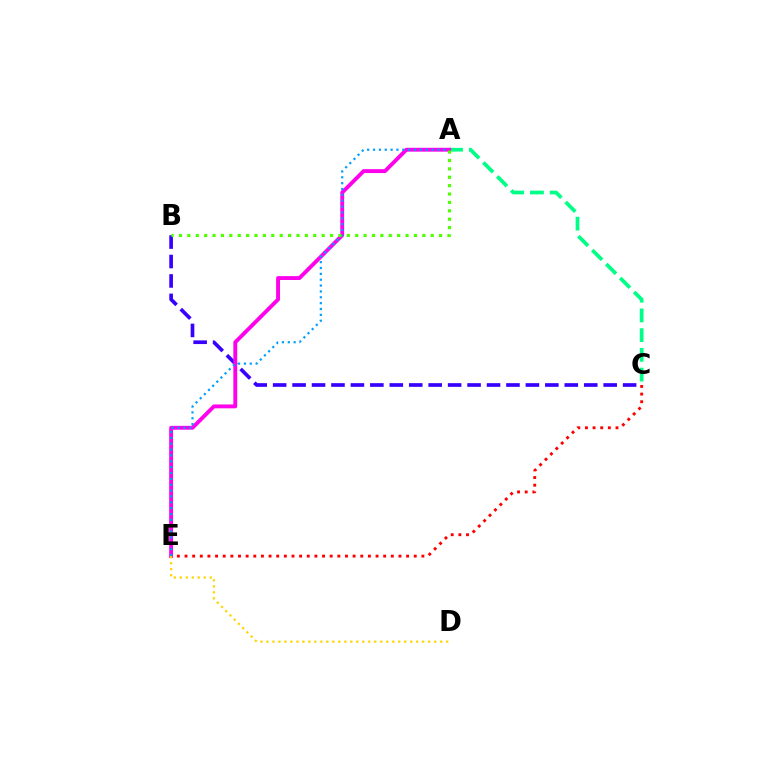{('B', 'C'): [{'color': '#3700ff', 'line_style': 'dashed', 'thickness': 2.64}], ('A', 'C'): [{'color': '#00ff86', 'line_style': 'dashed', 'thickness': 2.68}], ('A', 'E'): [{'color': '#ff00ed', 'line_style': 'solid', 'thickness': 2.79}, {'color': '#009eff', 'line_style': 'dotted', 'thickness': 1.59}], ('C', 'E'): [{'color': '#ff0000', 'line_style': 'dotted', 'thickness': 2.08}], ('A', 'B'): [{'color': '#4fff00', 'line_style': 'dotted', 'thickness': 2.28}], ('D', 'E'): [{'color': '#ffd500', 'line_style': 'dotted', 'thickness': 1.63}]}